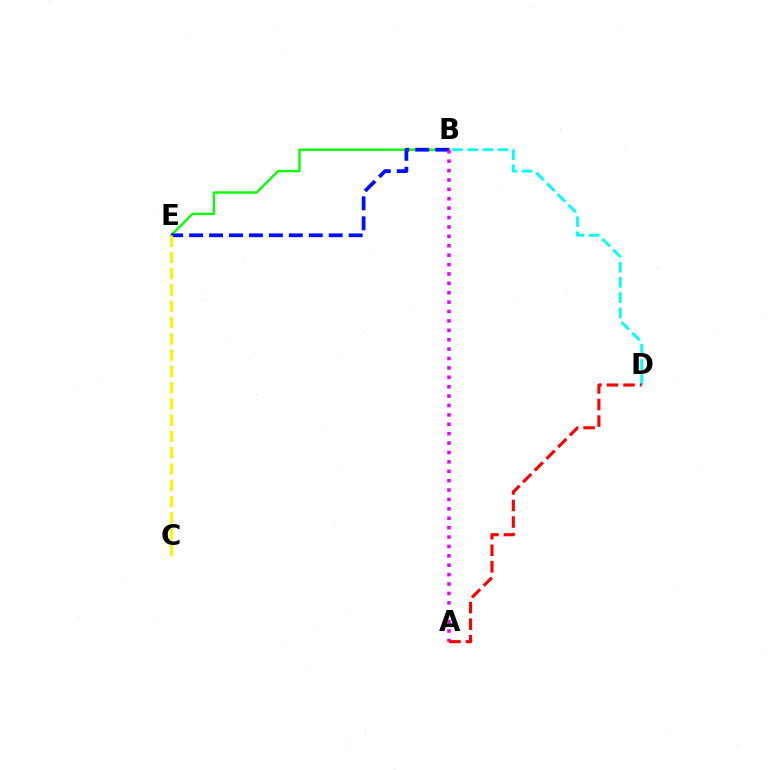{('B', 'E'): [{'color': '#08ff00', 'line_style': 'solid', 'thickness': 1.71}, {'color': '#0010ff', 'line_style': 'dashed', 'thickness': 2.71}], ('B', 'D'): [{'color': '#00fff6', 'line_style': 'dashed', 'thickness': 2.06}], ('A', 'B'): [{'color': '#ee00ff', 'line_style': 'dotted', 'thickness': 2.55}], ('C', 'E'): [{'color': '#fcf500', 'line_style': 'dashed', 'thickness': 2.21}], ('A', 'D'): [{'color': '#ff0000', 'line_style': 'dashed', 'thickness': 2.25}]}